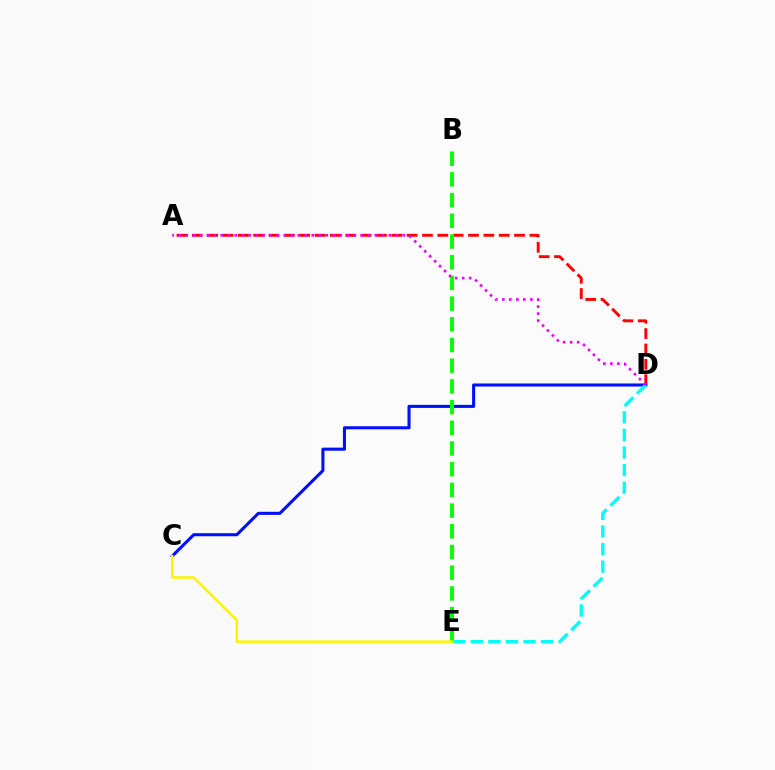{('A', 'D'): [{'color': '#ff0000', 'line_style': 'dashed', 'thickness': 2.08}, {'color': '#ee00ff', 'line_style': 'dotted', 'thickness': 1.9}], ('C', 'D'): [{'color': '#0010ff', 'line_style': 'solid', 'thickness': 2.21}], ('B', 'E'): [{'color': '#08ff00', 'line_style': 'dashed', 'thickness': 2.81}], ('D', 'E'): [{'color': '#00fff6', 'line_style': 'dashed', 'thickness': 2.39}], ('C', 'E'): [{'color': '#fcf500', 'line_style': 'solid', 'thickness': 1.83}]}